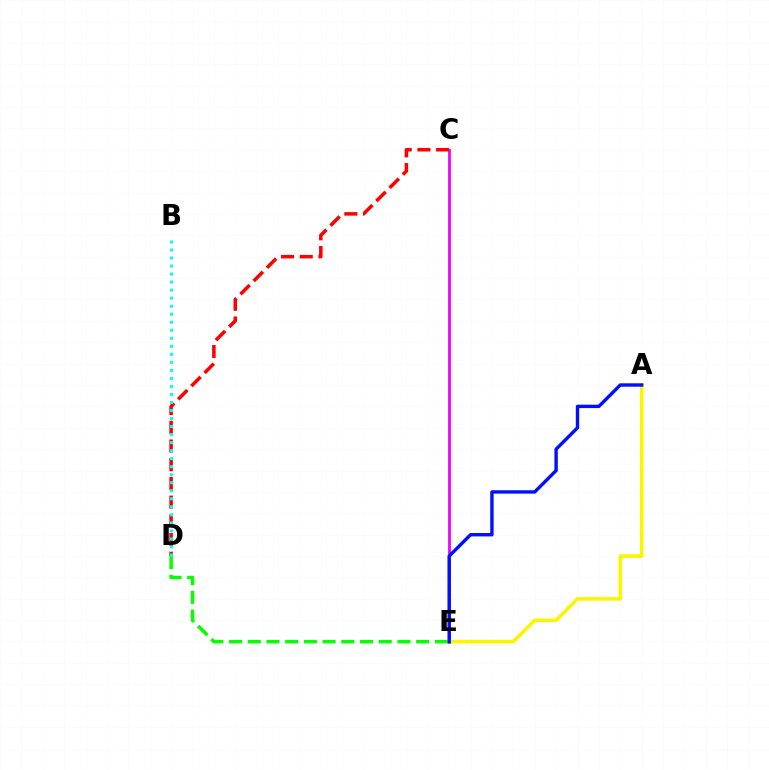{('C', 'E'): [{'color': '#ee00ff', 'line_style': 'solid', 'thickness': 1.98}], ('C', 'D'): [{'color': '#ff0000', 'line_style': 'dashed', 'thickness': 2.54}], ('D', 'E'): [{'color': '#08ff00', 'line_style': 'dashed', 'thickness': 2.54}], ('B', 'D'): [{'color': '#00fff6', 'line_style': 'dotted', 'thickness': 2.18}], ('A', 'E'): [{'color': '#fcf500', 'line_style': 'solid', 'thickness': 2.57}, {'color': '#0010ff', 'line_style': 'solid', 'thickness': 2.45}]}